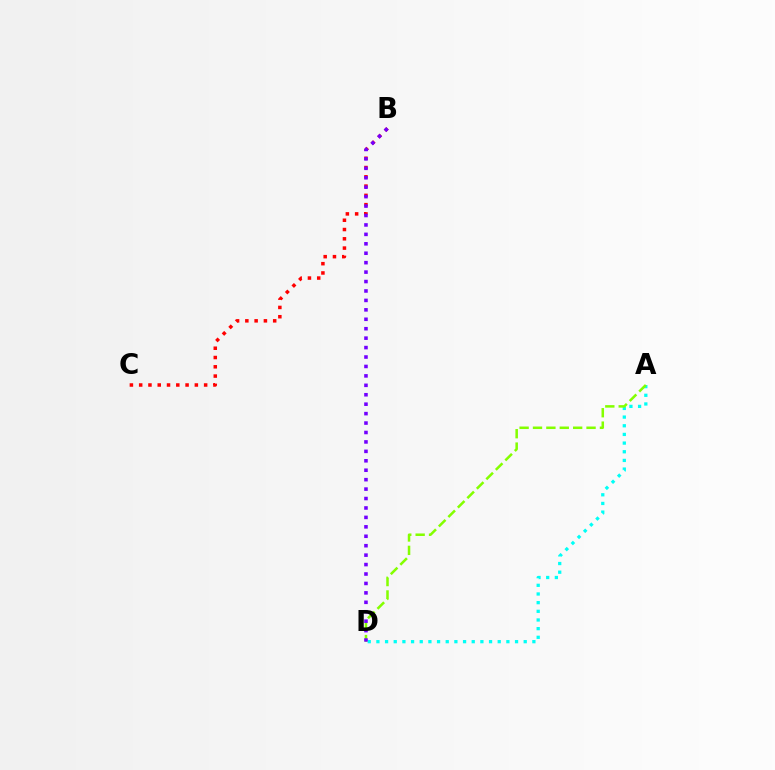{('B', 'C'): [{'color': '#ff0000', 'line_style': 'dotted', 'thickness': 2.52}], ('A', 'D'): [{'color': '#00fff6', 'line_style': 'dotted', 'thickness': 2.35}, {'color': '#84ff00', 'line_style': 'dashed', 'thickness': 1.82}], ('B', 'D'): [{'color': '#7200ff', 'line_style': 'dotted', 'thickness': 2.56}]}